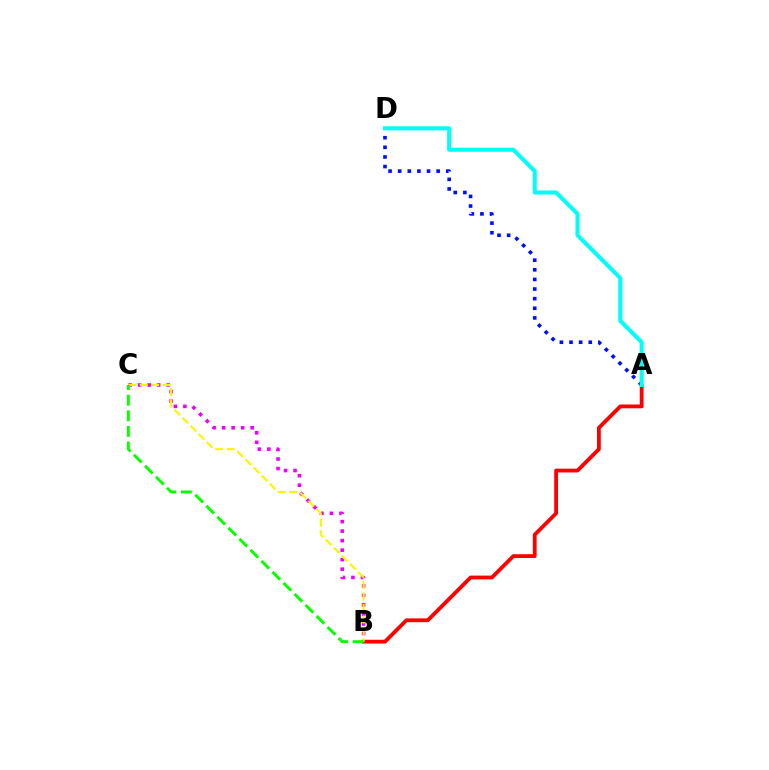{('A', 'B'): [{'color': '#ff0000', 'line_style': 'solid', 'thickness': 2.74}], ('B', 'C'): [{'color': '#ee00ff', 'line_style': 'dotted', 'thickness': 2.59}, {'color': '#fcf500', 'line_style': 'dashed', 'thickness': 1.56}, {'color': '#08ff00', 'line_style': 'dashed', 'thickness': 2.12}], ('A', 'D'): [{'color': '#0010ff', 'line_style': 'dotted', 'thickness': 2.61}, {'color': '#00fff6', 'line_style': 'solid', 'thickness': 2.93}]}